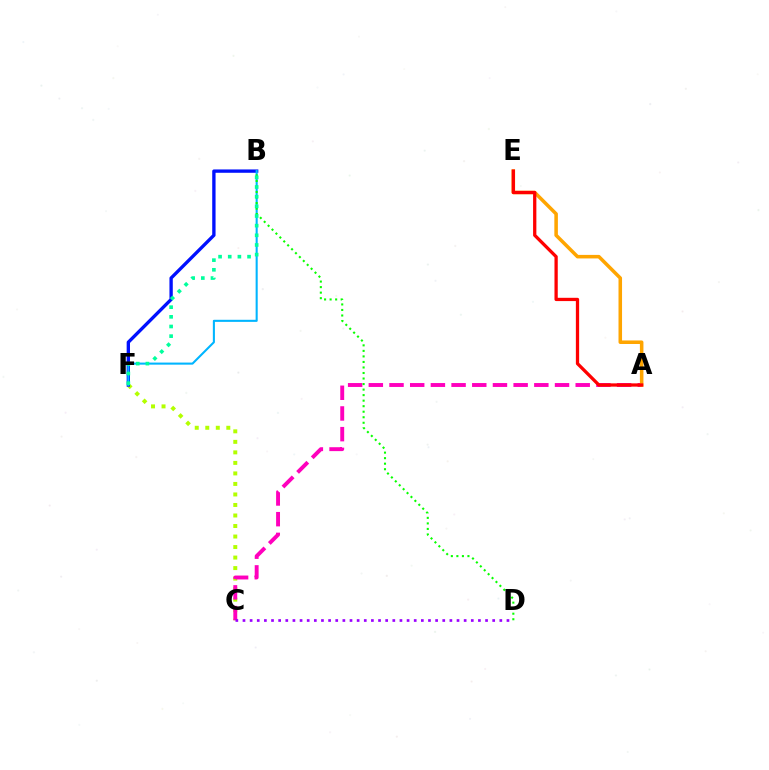{('C', 'F'): [{'color': '#b3ff00', 'line_style': 'dotted', 'thickness': 2.86}], ('A', 'C'): [{'color': '#ff00bd', 'line_style': 'dashed', 'thickness': 2.81}], ('B', 'F'): [{'color': '#0010ff', 'line_style': 'solid', 'thickness': 2.4}, {'color': '#00b5ff', 'line_style': 'solid', 'thickness': 1.5}, {'color': '#00ff9d', 'line_style': 'dotted', 'thickness': 2.62}], ('C', 'D'): [{'color': '#9b00ff', 'line_style': 'dotted', 'thickness': 1.94}], ('A', 'E'): [{'color': '#ffa500', 'line_style': 'solid', 'thickness': 2.55}, {'color': '#ff0000', 'line_style': 'solid', 'thickness': 2.36}], ('B', 'D'): [{'color': '#08ff00', 'line_style': 'dotted', 'thickness': 1.5}]}